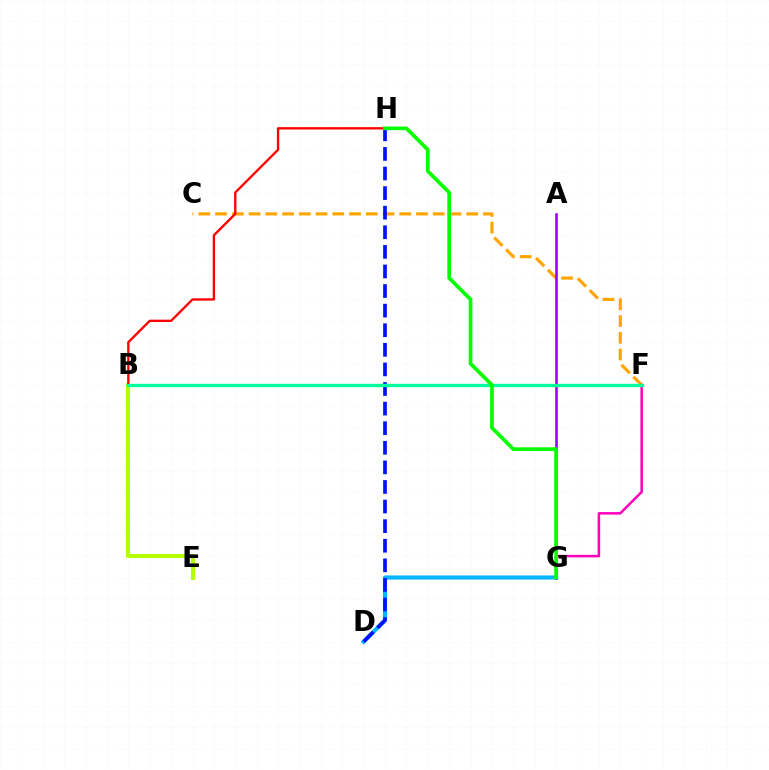{('C', 'F'): [{'color': '#ffa500', 'line_style': 'dashed', 'thickness': 2.27}], ('D', 'G'): [{'color': '#00b5ff', 'line_style': 'solid', 'thickness': 2.97}], ('F', 'G'): [{'color': '#ff00bd', 'line_style': 'solid', 'thickness': 1.81}], ('A', 'G'): [{'color': '#9b00ff', 'line_style': 'solid', 'thickness': 1.87}], ('B', 'E'): [{'color': '#b3ff00', 'line_style': 'solid', 'thickness': 2.95}], ('D', 'H'): [{'color': '#0010ff', 'line_style': 'dashed', 'thickness': 2.66}], ('B', 'H'): [{'color': '#ff0000', 'line_style': 'solid', 'thickness': 1.69}], ('B', 'F'): [{'color': '#00ff9d', 'line_style': 'solid', 'thickness': 2.4}], ('G', 'H'): [{'color': '#08ff00', 'line_style': 'solid', 'thickness': 2.67}]}